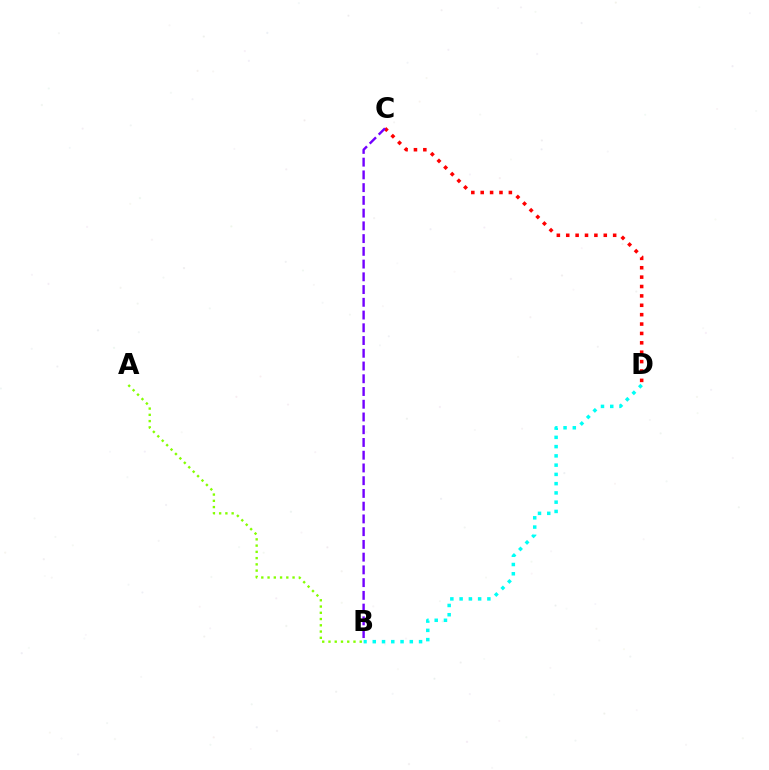{('C', 'D'): [{'color': '#ff0000', 'line_style': 'dotted', 'thickness': 2.55}], ('A', 'B'): [{'color': '#84ff00', 'line_style': 'dotted', 'thickness': 1.7}], ('B', 'C'): [{'color': '#7200ff', 'line_style': 'dashed', 'thickness': 1.73}], ('B', 'D'): [{'color': '#00fff6', 'line_style': 'dotted', 'thickness': 2.52}]}